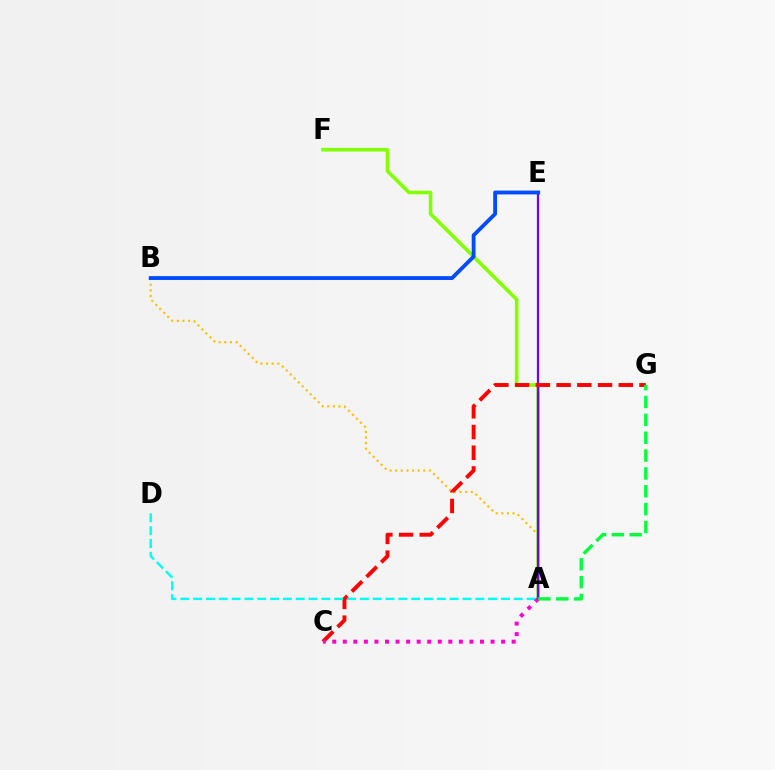{('A', 'F'): [{'color': '#84ff00', 'line_style': 'solid', 'thickness': 2.6}], ('A', 'B'): [{'color': '#ffbd00', 'line_style': 'dotted', 'thickness': 1.53}], ('A', 'E'): [{'color': '#7200ff', 'line_style': 'solid', 'thickness': 1.62}], ('C', 'G'): [{'color': '#ff0000', 'line_style': 'dashed', 'thickness': 2.82}], ('A', 'D'): [{'color': '#00fff6', 'line_style': 'dashed', 'thickness': 1.74}], ('A', 'C'): [{'color': '#ff00cf', 'line_style': 'dotted', 'thickness': 2.87}], ('B', 'E'): [{'color': '#004bff', 'line_style': 'solid', 'thickness': 2.76}], ('A', 'G'): [{'color': '#00ff39', 'line_style': 'dashed', 'thickness': 2.43}]}